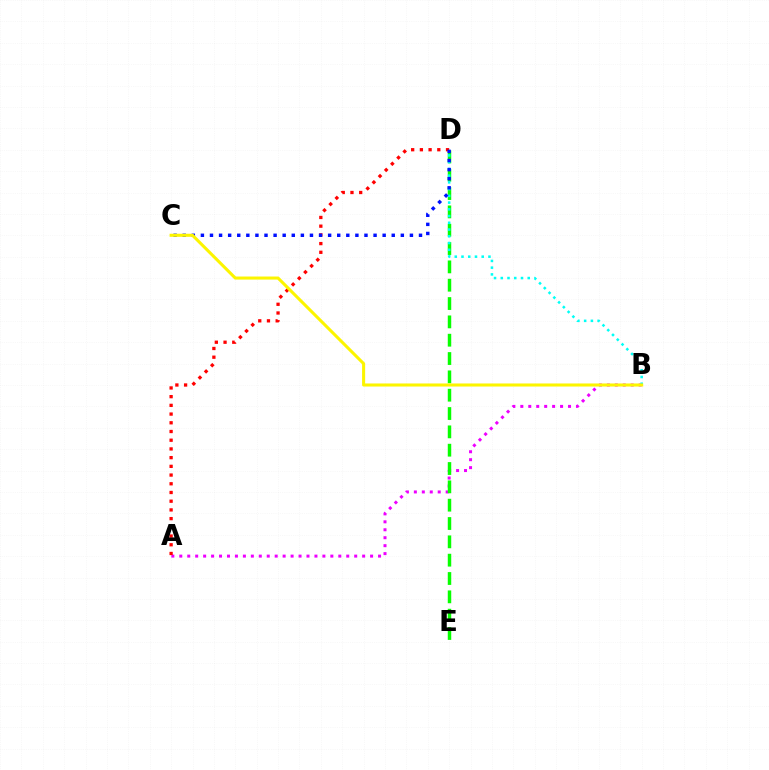{('A', 'B'): [{'color': '#ee00ff', 'line_style': 'dotted', 'thickness': 2.16}], ('D', 'E'): [{'color': '#08ff00', 'line_style': 'dashed', 'thickness': 2.49}], ('B', 'D'): [{'color': '#00fff6', 'line_style': 'dotted', 'thickness': 1.83}], ('A', 'D'): [{'color': '#ff0000', 'line_style': 'dotted', 'thickness': 2.37}], ('C', 'D'): [{'color': '#0010ff', 'line_style': 'dotted', 'thickness': 2.47}], ('B', 'C'): [{'color': '#fcf500', 'line_style': 'solid', 'thickness': 2.21}]}